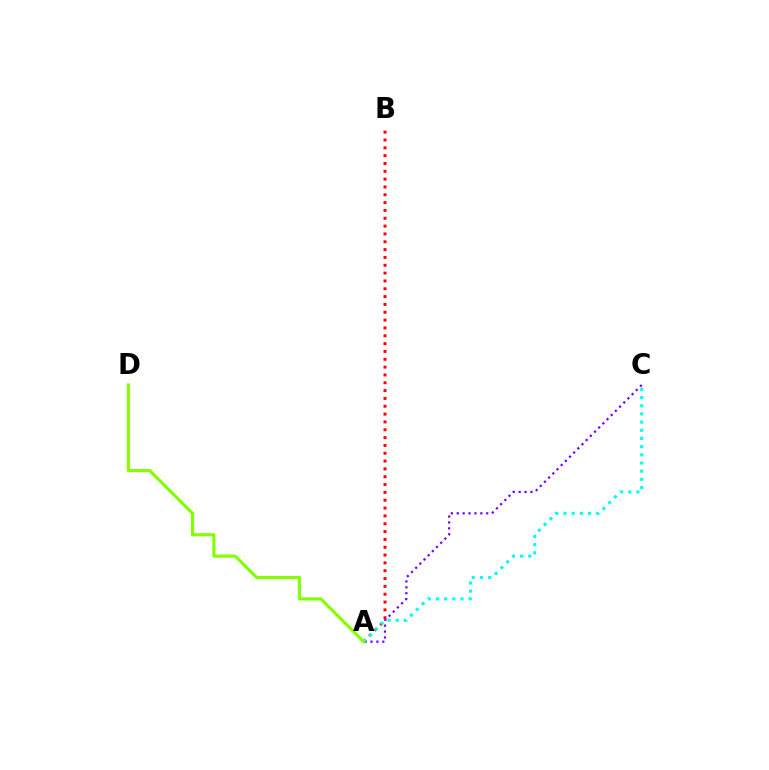{('A', 'B'): [{'color': '#ff0000', 'line_style': 'dotted', 'thickness': 2.13}], ('A', 'C'): [{'color': '#7200ff', 'line_style': 'dotted', 'thickness': 1.6}, {'color': '#00fff6', 'line_style': 'dotted', 'thickness': 2.22}], ('A', 'D'): [{'color': '#84ff00', 'line_style': 'solid', 'thickness': 2.26}]}